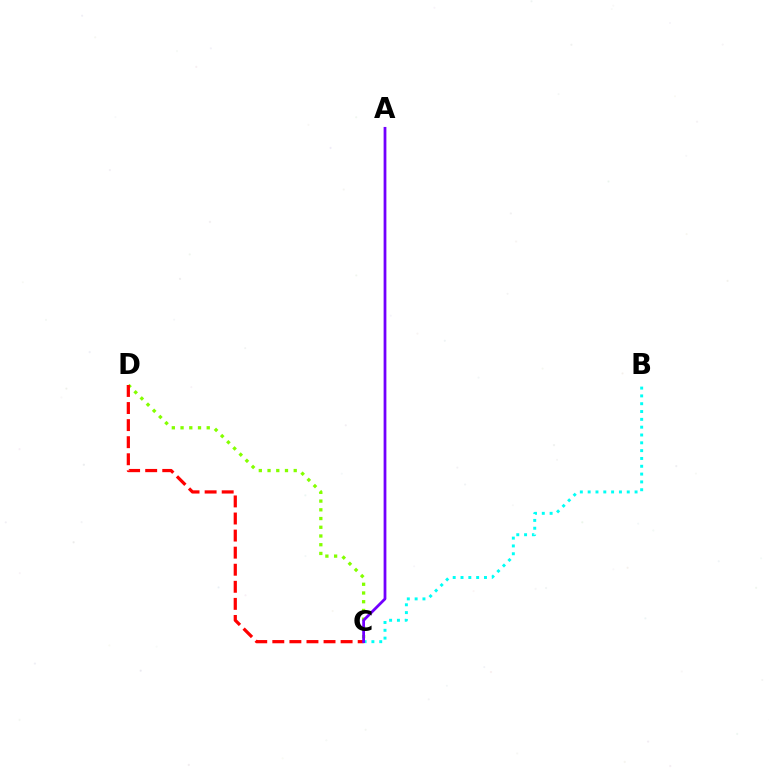{('C', 'D'): [{'color': '#84ff00', 'line_style': 'dotted', 'thickness': 2.37}, {'color': '#ff0000', 'line_style': 'dashed', 'thickness': 2.32}], ('B', 'C'): [{'color': '#00fff6', 'line_style': 'dotted', 'thickness': 2.12}], ('A', 'C'): [{'color': '#7200ff', 'line_style': 'solid', 'thickness': 2.0}]}